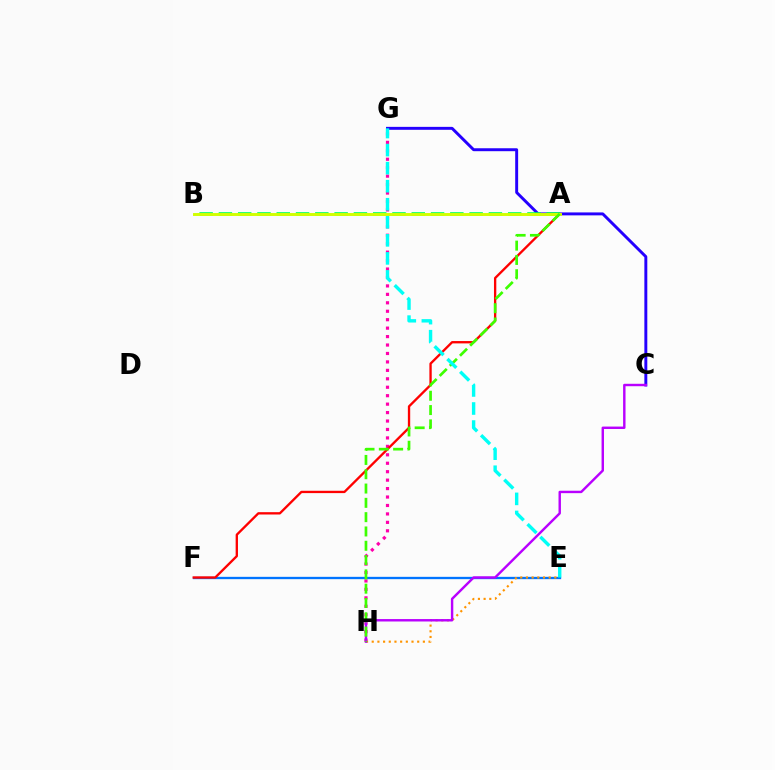{('G', 'H'): [{'color': '#ff00ac', 'line_style': 'dotted', 'thickness': 2.29}], ('E', 'F'): [{'color': '#0074ff', 'line_style': 'solid', 'thickness': 1.67}], ('C', 'G'): [{'color': '#2500ff', 'line_style': 'solid', 'thickness': 2.12}], ('A', 'F'): [{'color': '#ff0000', 'line_style': 'solid', 'thickness': 1.68}], ('E', 'H'): [{'color': '#ff9400', 'line_style': 'dotted', 'thickness': 1.54}], ('A', 'B'): [{'color': '#00ff5c', 'line_style': 'dashed', 'thickness': 2.62}, {'color': '#d1ff00', 'line_style': 'solid', 'thickness': 2.11}], ('C', 'H'): [{'color': '#b900ff', 'line_style': 'solid', 'thickness': 1.74}], ('A', 'H'): [{'color': '#3dff00', 'line_style': 'dashed', 'thickness': 1.94}], ('E', 'G'): [{'color': '#00fff6', 'line_style': 'dashed', 'thickness': 2.45}]}